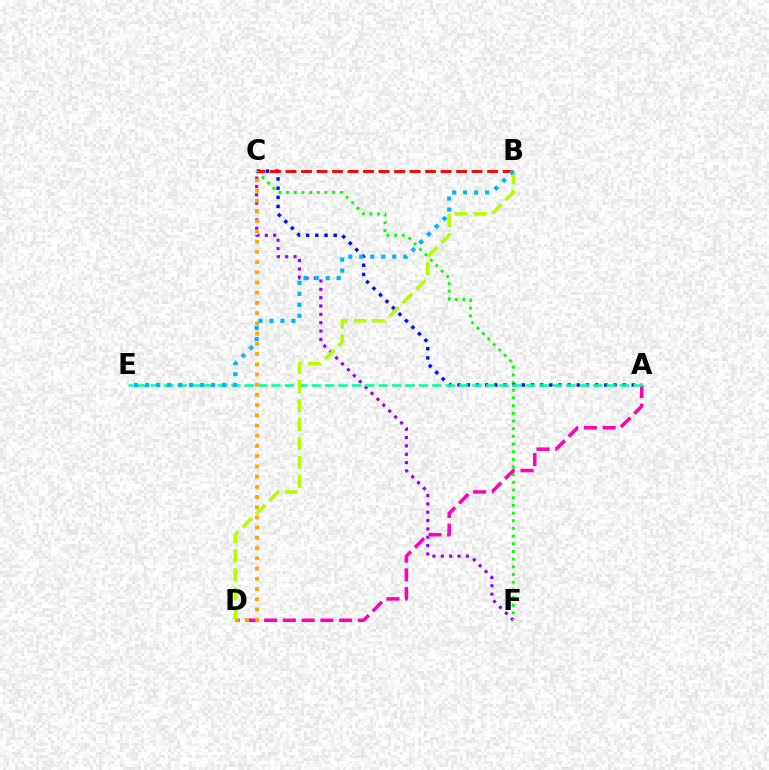{('C', 'F'): [{'color': '#9b00ff', 'line_style': 'dotted', 'thickness': 2.27}, {'color': '#08ff00', 'line_style': 'dotted', 'thickness': 2.09}], ('A', 'D'): [{'color': '#ff00bd', 'line_style': 'dashed', 'thickness': 2.55}], ('A', 'C'): [{'color': '#0010ff', 'line_style': 'dotted', 'thickness': 2.49}], ('B', 'C'): [{'color': '#ff0000', 'line_style': 'dashed', 'thickness': 2.11}], ('A', 'E'): [{'color': '#00ff9d', 'line_style': 'dashed', 'thickness': 1.82}], ('C', 'D'): [{'color': '#ffa500', 'line_style': 'dotted', 'thickness': 2.78}], ('B', 'D'): [{'color': '#b3ff00', 'line_style': 'dashed', 'thickness': 2.57}], ('B', 'E'): [{'color': '#00b5ff', 'line_style': 'dotted', 'thickness': 2.99}]}